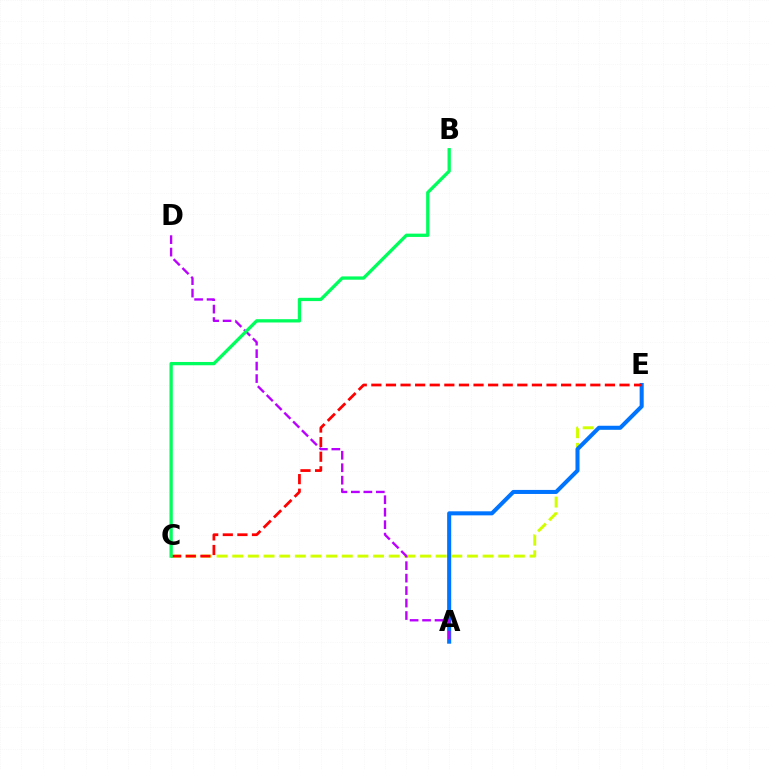{('C', 'E'): [{'color': '#d1ff00', 'line_style': 'dashed', 'thickness': 2.13}, {'color': '#ff0000', 'line_style': 'dashed', 'thickness': 1.98}], ('A', 'E'): [{'color': '#0074ff', 'line_style': 'solid', 'thickness': 2.91}], ('A', 'D'): [{'color': '#b900ff', 'line_style': 'dashed', 'thickness': 1.69}], ('B', 'C'): [{'color': '#00ff5c', 'line_style': 'solid', 'thickness': 2.37}]}